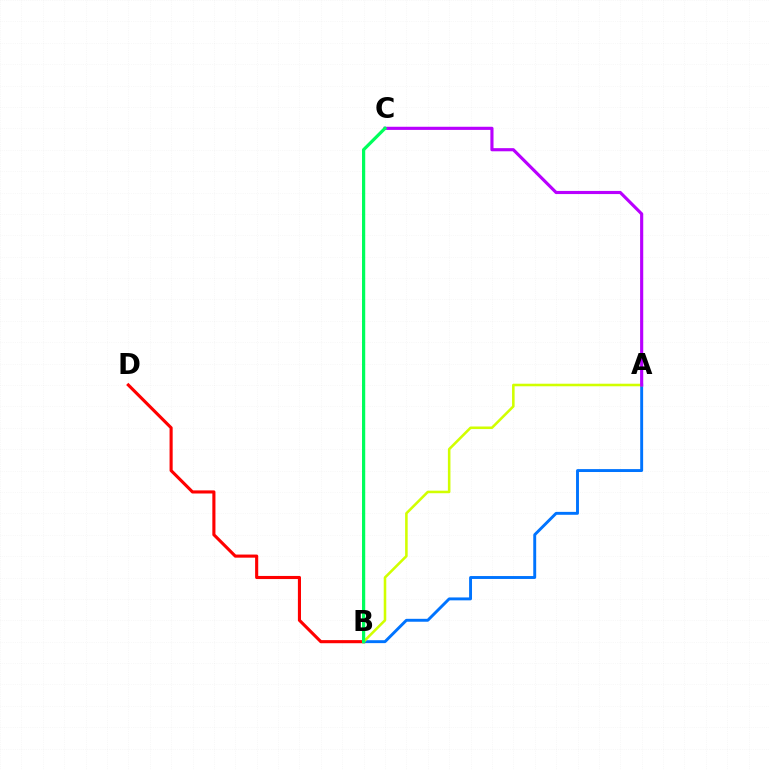{('A', 'B'): [{'color': '#0074ff', 'line_style': 'solid', 'thickness': 2.1}, {'color': '#d1ff00', 'line_style': 'solid', 'thickness': 1.84}], ('B', 'D'): [{'color': '#ff0000', 'line_style': 'solid', 'thickness': 2.24}], ('A', 'C'): [{'color': '#b900ff', 'line_style': 'solid', 'thickness': 2.26}], ('B', 'C'): [{'color': '#00ff5c', 'line_style': 'solid', 'thickness': 2.32}]}